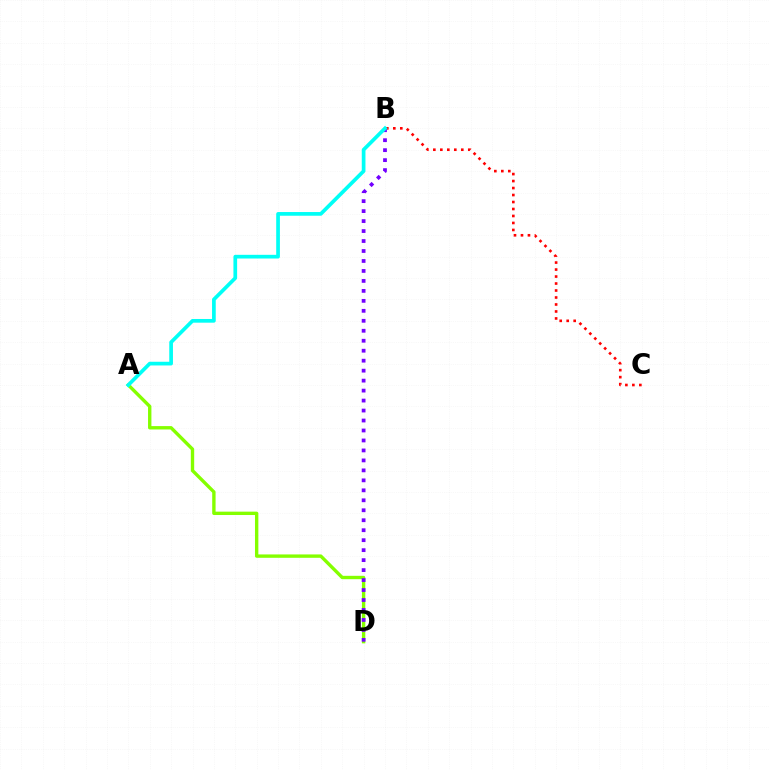{('A', 'D'): [{'color': '#84ff00', 'line_style': 'solid', 'thickness': 2.43}], ('B', 'C'): [{'color': '#ff0000', 'line_style': 'dotted', 'thickness': 1.9}], ('B', 'D'): [{'color': '#7200ff', 'line_style': 'dotted', 'thickness': 2.71}], ('A', 'B'): [{'color': '#00fff6', 'line_style': 'solid', 'thickness': 2.66}]}